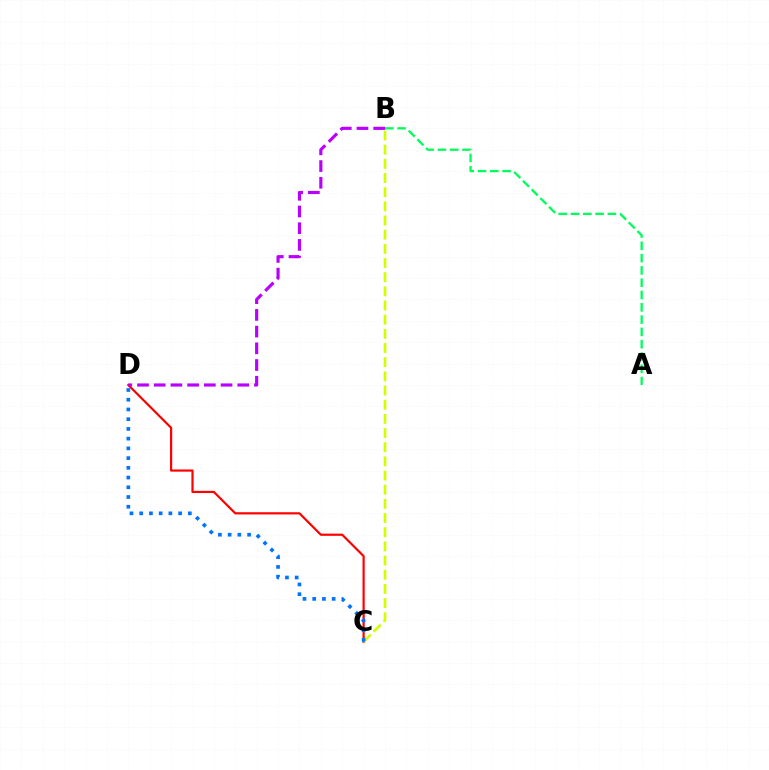{('C', 'D'): [{'color': '#ff0000', 'line_style': 'solid', 'thickness': 1.58}, {'color': '#0074ff', 'line_style': 'dotted', 'thickness': 2.64}], ('B', 'C'): [{'color': '#d1ff00', 'line_style': 'dashed', 'thickness': 1.92}], ('A', 'B'): [{'color': '#00ff5c', 'line_style': 'dashed', 'thickness': 1.67}], ('B', 'D'): [{'color': '#b900ff', 'line_style': 'dashed', 'thickness': 2.27}]}